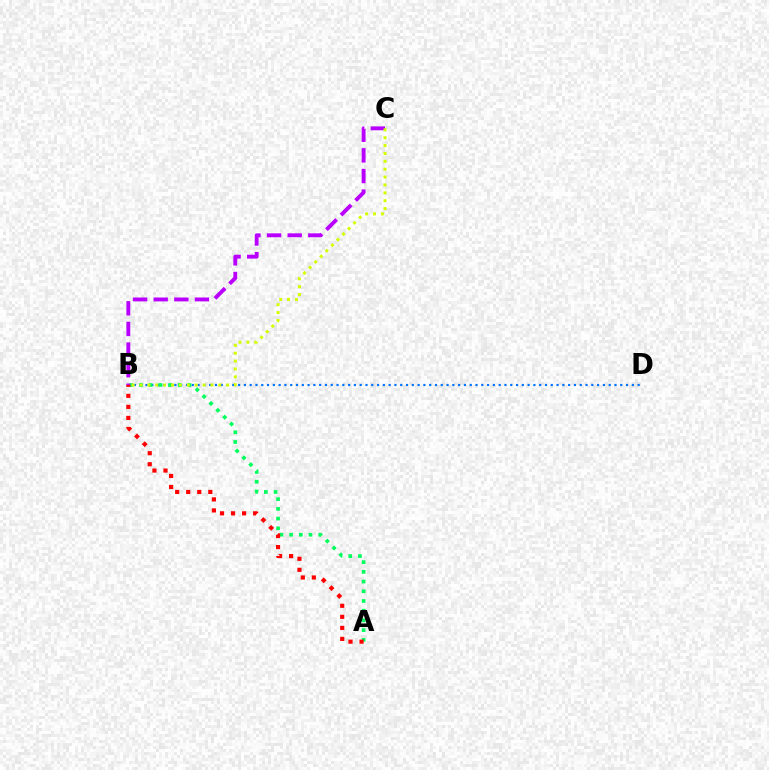{('B', 'D'): [{'color': '#0074ff', 'line_style': 'dotted', 'thickness': 1.57}], ('A', 'B'): [{'color': '#00ff5c', 'line_style': 'dotted', 'thickness': 2.64}, {'color': '#ff0000', 'line_style': 'dotted', 'thickness': 3.0}], ('B', 'C'): [{'color': '#b900ff', 'line_style': 'dashed', 'thickness': 2.8}, {'color': '#d1ff00', 'line_style': 'dotted', 'thickness': 2.14}]}